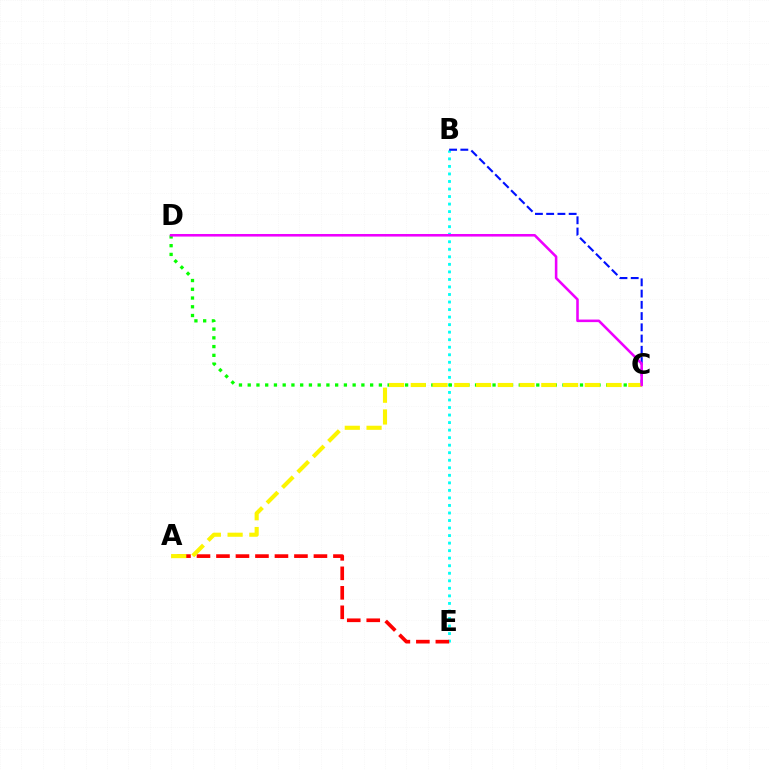{('B', 'E'): [{'color': '#00fff6', 'line_style': 'dotted', 'thickness': 2.05}], ('C', 'D'): [{'color': '#08ff00', 'line_style': 'dotted', 'thickness': 2.38}, {'color': '#ee00ff', 'line_style': 'solid', 'thickness': 1.85}], ('B', 'C'): [{'color': '#0010ff', 'line_style': 'dashed', 'thickness': 1.53}], ('A', 'E'): [{'color': '#ff0000', 'line_style': 'dashed', 'thickness': 2.65}], ('A', 'C'): [{'color': '#fcf500', 'line_style': 'dashed', 'thickness': 2.96}]}